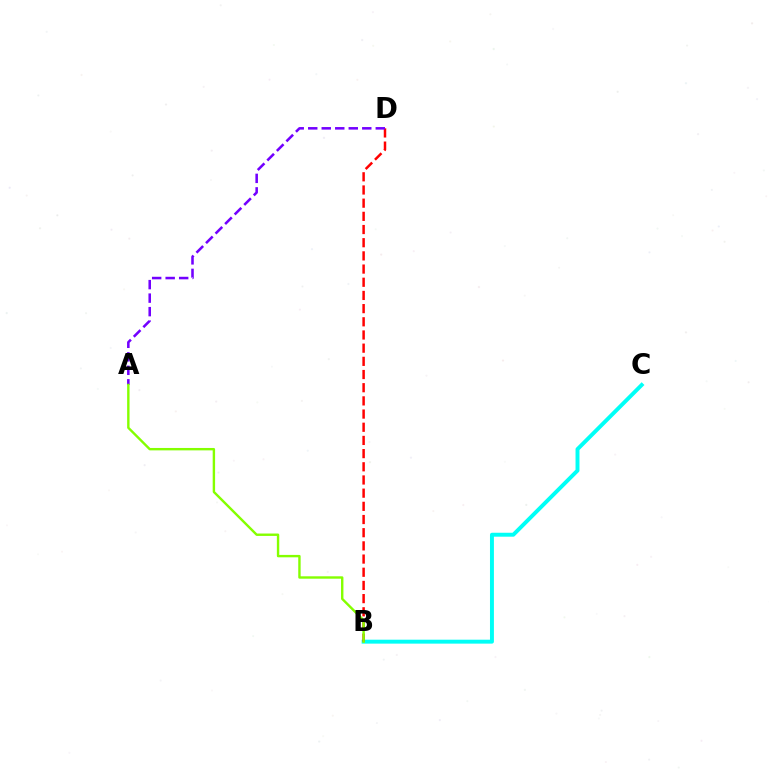{('B', 'C'): [{'color': '#00fff6', 'line_style': 'solid', 'thickness': 2.83}], ('B', 'D'): [{'color': '#ff0000', 'line_style': 'dashed', 'thickness': 1.79}], ('A', 'D'): [{'color': '#7200ff', 'line_style': 'dashed', 'thickness': 1.84}], ('A', 'B'): [{'color': '#84ff00', 'line_style': 'solid', 'thickness': 1.73}]}